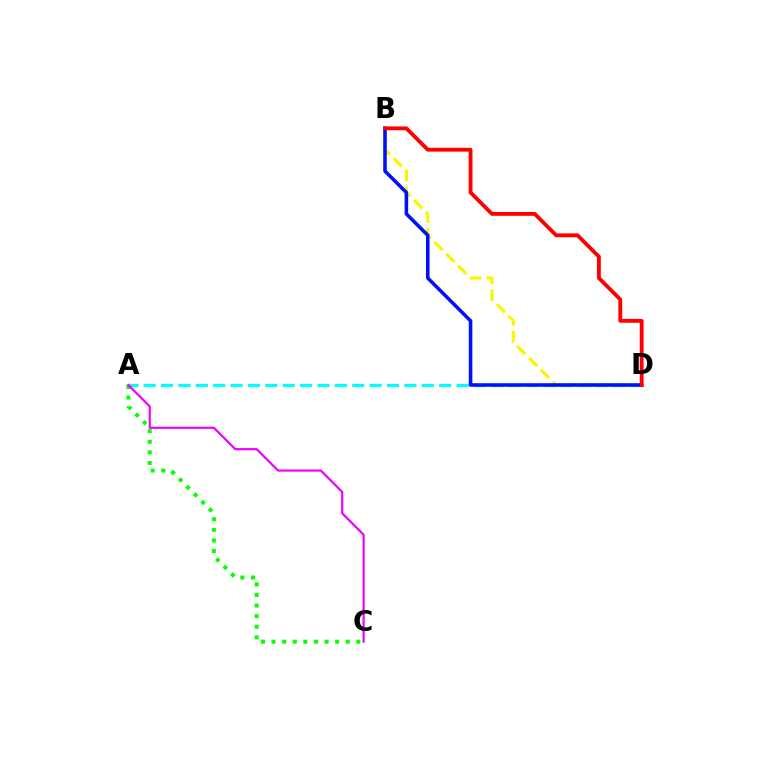{('B', 'D'): [{'color': '#fcf500', 'line_style': 'dashed', 'thickness': 2.28}, {'color': '#0010ff', 'line_style': 'solid', 'thickness': 2.56}, {'color': '#ff0000', 'line_style': 'solid', 'thickness': 2.76}], ('A', 'D'): [{'color': '#00fff6', 'line_style': 'dashed', 'thickness': 2.36}], ('A', 'C'): [{'color': '#08ff00', 'line_style': 'dotted', 'thickness': 2.88}, {'color': '#ee00ff', 'line_style': 'solid', 'thickness': 1.59}]}